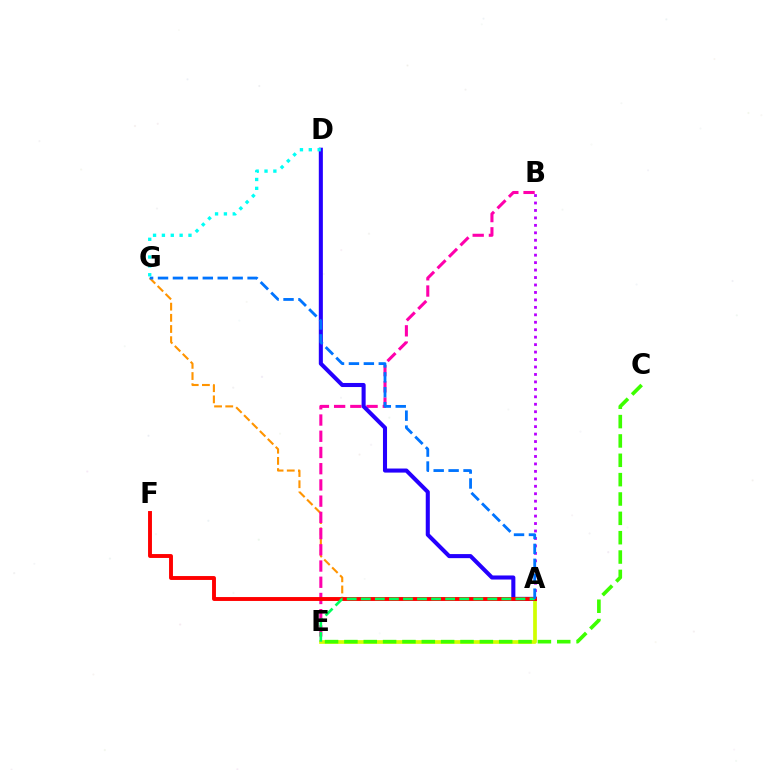{('A', 'E'): [{'color': '#d1ff00', 'line_style': 'solid', 'thickness': 2.67}, {'color': '#00ff5c', 'line_style': 'dashed', 'thickness': 1.91}], ('A', 'G'): [{'color': '#ff9400', 'line_style': 'dashed', 'thickness': 1.52}, {'color': '#0074ff', 'line_style': 'dashed', 'thickness': 2.03}], ('B', 'E'): [{'color': '#ff00ac', 'line_style': 'dashed', 'thickness': 2.2}], ('A', 'B'): [{'color': '#b900ff', 'line_style': 'dotted', 'thickness': 2.03}], ('A', 'D'): [{'color': '#2500ff', 'line_style': 'solid', 'thickness': 2.93}], ('A', 'F'): [{'color': '#ff0000', 'line_style': 'solid', 'thickness': 2.81}], ('C', 'E'): [{'color': '#3dff00', 'line_style': 'dashed', 'thickness': 2.63}], ('D', 'G'): [{'color': '#00fff6', 'line_style': 'dotted', 'thickness': 2.41}]}